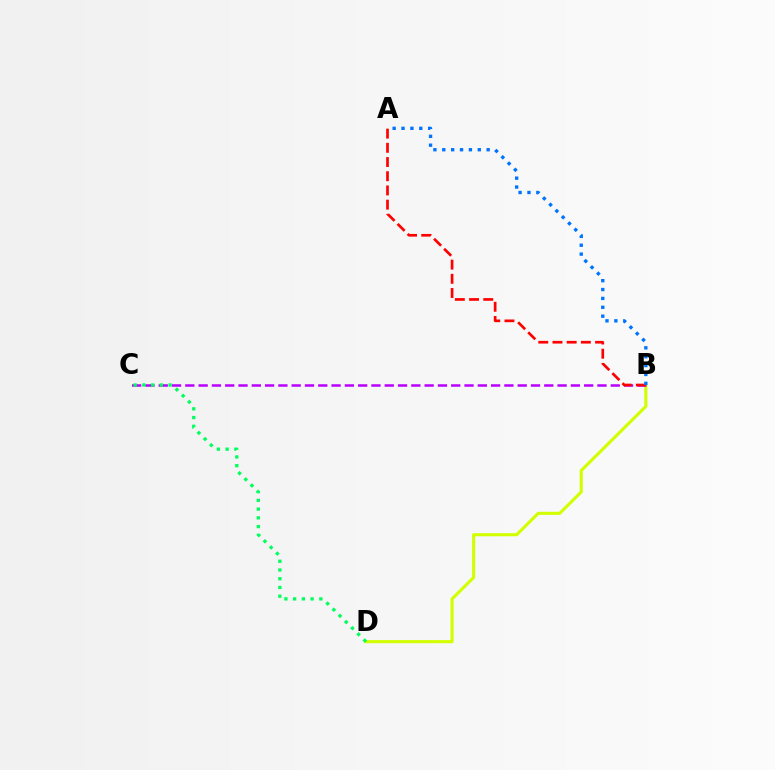{('B', 'D'): [{'color': '#d1ff00', 'line_style': 'solid', 'thickness': 2.23}], ('B', 'C'): [{'color': '#b900ff', 'line_style': 'dashed', 'thickness': 1.81}], ('C', 'D'): [{'color': '#00ff5c', 'line_style': 'dotted', 'thickness': 2.37}], ('A', 'B'): [{'color': '#ff0000', 'line_style': 'dashed', 'thickness': 1.93}, {'color': '#0074ff', 'line_style': 'dotted', 'thickness': 2.41}]}